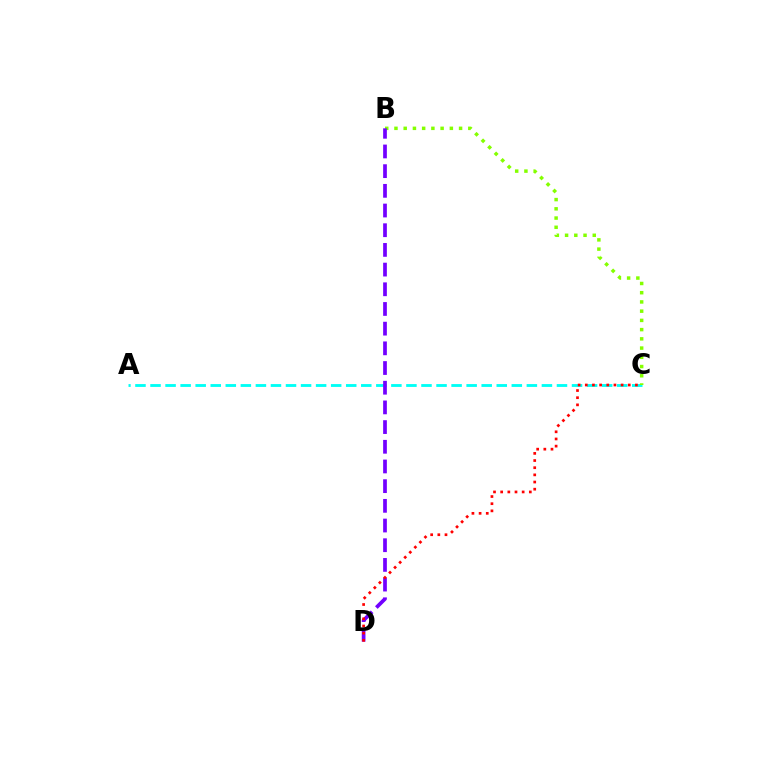{('A', 'C'): [{'color': '#00fff6', 'line_style': 'dashed', 'thickness': 2.05}], ('B', 'C'): [{'color': '#84ff00', 'line_style': 'dotted', 'thickness': 2.51}], ('B', 'D'): [{'color': '#7200ff', 'line_style': 'dashed', 'thickness': 2.67}], ('C', 'D'): [{'color': '#ff0000', 'line_style': 'dotted', 'thickness': 1.95}]}